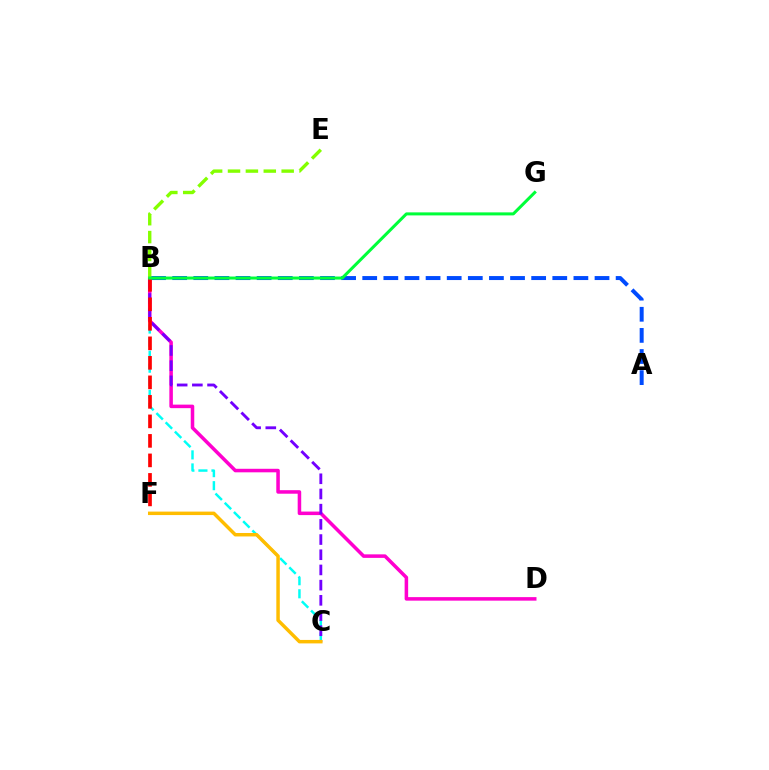{('B', 'C'): [{'color': '#00fff6', 'line_style': 'dashed', 'thickness': 1.77}, {'color': '#7200ff', 'line_style': 'dashed', 'thickness': 2.06}], ('B', 'D'): [{'color': '#ff00cf', 'line_style': 'solid', 'thickness': 2.54}], ('A', 'B'): [{'color': '#004bff', 'line_style': 'dashed', 'thickness': 2.87}], ('B', 'F'): [{'color': '#ff0000', 'line_style': 'dashed', 'thickness': 2.65}], ('B', 'E'): [{'color': '#84ff00', 'line_style': 'dashed', 'thickness': 2.43}], ('C', 'F'): [{'color': '#ffbd00', 'line_style': 'solid', 'thickness': 2.49}], ('B', 'G'): [{'color': '#00ff39', 'line_style': 'solid', 'thickness': 2.18}]}